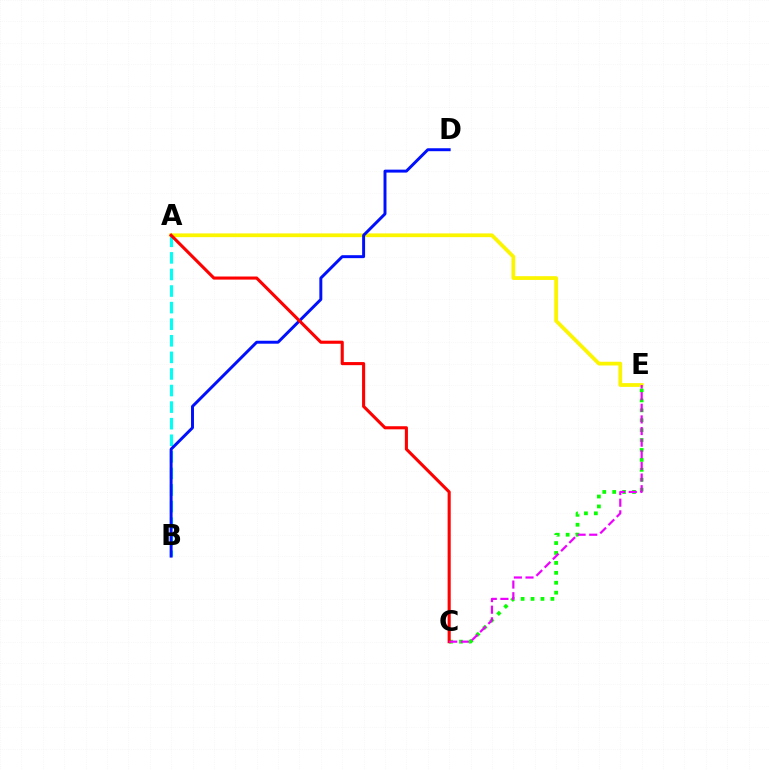{('C', 'E'): [{'color': '#08ff00', 'line_style': 'dotted', 'thickness': 2.7}, {'color': '#ee00ff', 'line_style': 'dashed', 'thickness': 1.58}], ('A', 'E'): [{'color': '#fcf500', 'line_style': 'solid', 'thickness': 2.7}], ('A', 'B'): [{'color': '#00fff6', 'line_style': 'dashed', 'thickness': 2.25}], ('B', 'D'): [{'color': '#0010ff', 'line_style': 'solid', 'thickness': 2.13}], ('A', 'C'): [{'color': '#ff0000', 'line_style': 'solid', 'thickness': 2.23}]}